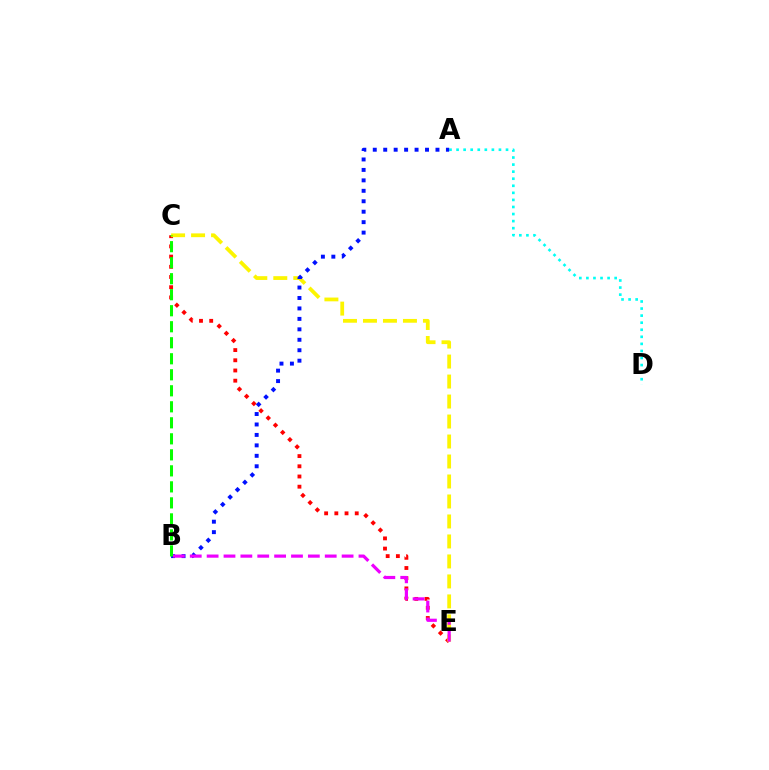{('C', 'E'): [{'color': '#ff0000', 'line_style': 'dotted', 'thickness': 2.77}, {'color': '#fcf500', 'line_style': 'dashed', 'thickness': 2.72}], ('A', 'D'): [{'color': '#00fff6', 'line_style': 'dotted', 'thickness': 1.92}], ('A', 'B'): [{'color': '#0010ff', 'line_style': 'dotted', 'thickness': 2.84}], ('B', 'E'): [{'color': '#ee00ff', 'line_style': 'dashed', 'thickness': 2.29}], ('B', 'C'): [{'color': '#08ff00', 'line_style': 'dashed', 'thickness': 2.18}]}